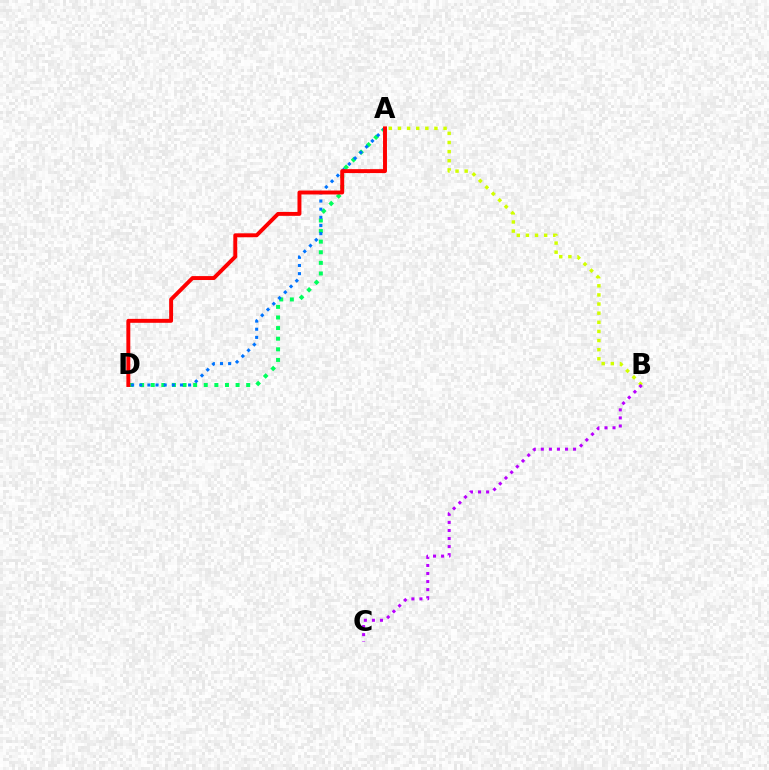{('A', 'D'): [{'color': '#00ff5c', 'line_style': 'dotted', 'thickness': 2.88}, {'color': '#0074ff', 'line_style': 'dotted', 'thickness': 2.21}, {'color': '#ff0000', 'line_style': 'solid', 'thickness': 2.83}], ('A', 'B'): [{'color': '#d1ff00', 'line_style': 'dotted', 'thickness': 2.48}], ('B', 'C'): [{'color': '#b900ff', 'line_style': 'dotted', 'thickness': 2.19}]}